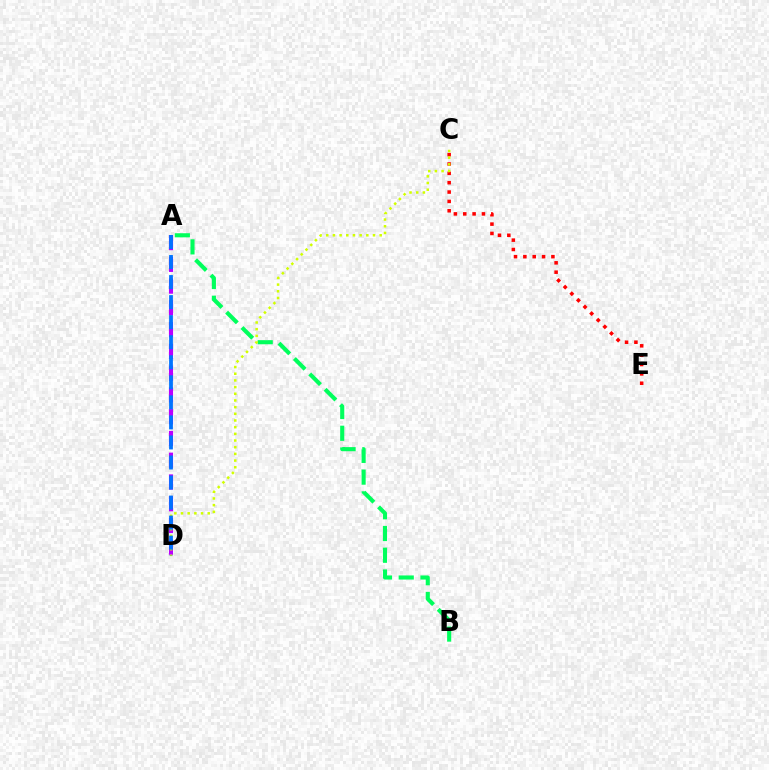{('A', 'D'): [{'color': '#b900ff', 'line_style': 'dashed', 'thickness': 2.96}, {'color': '#0074ff', 'line_style': 'dashed', 'thickness': 2.72}], ('C', 'E'): [{'color': '#ff0000', 'line_style': 'dotted', 'thickness': 2.54}], ('A', 'B'): [{'color': '#00ff5c', 'line_style': 'dashed', 'thickness': 2.95}], ('C', 'D'): [{'color': '#d1ff00', 'line_style': 'dotted', 'thickness': 1.81}]}